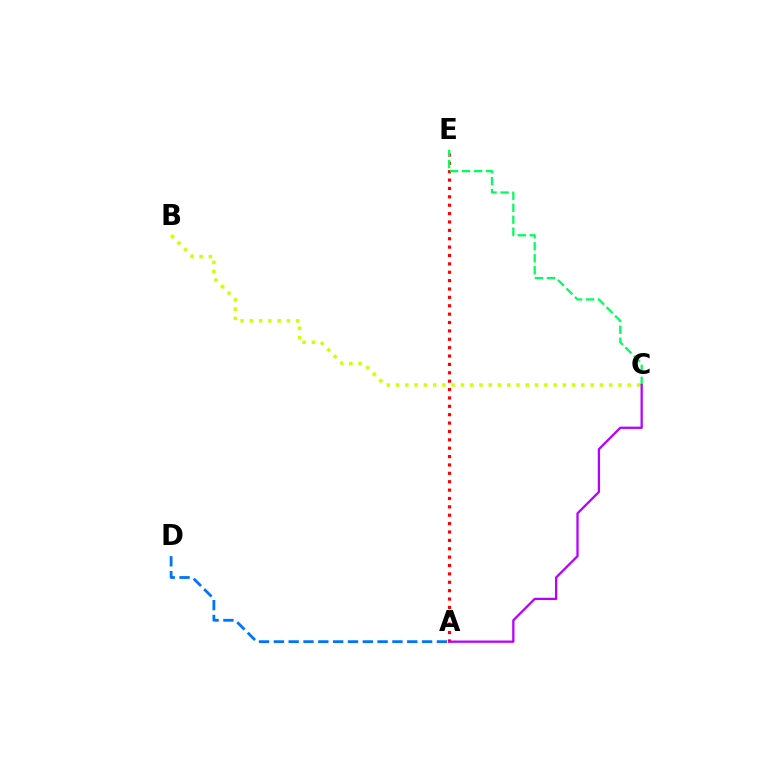{('B', 'C'): [{'color': '#d1ff00', 'line_style': 'dotted', 'thickness': 2.52}], ('A', 'E'): [{'color': '#ff0000', 'line_style': 'dotted', 'thickness': 2.28}], ('C', 'E'): [{'color': '#00ff5c', 'line_style': 'dashed', 'thickness': 1.63}], ('A', 'C'): [{'color': '#b900ff', 'line_style': 'solid', 'thickness': 1.64}], ('A', 'D'): [{'color': '#0074ff', 'line_style': 'dashed', 'thickness': 2.01}]}